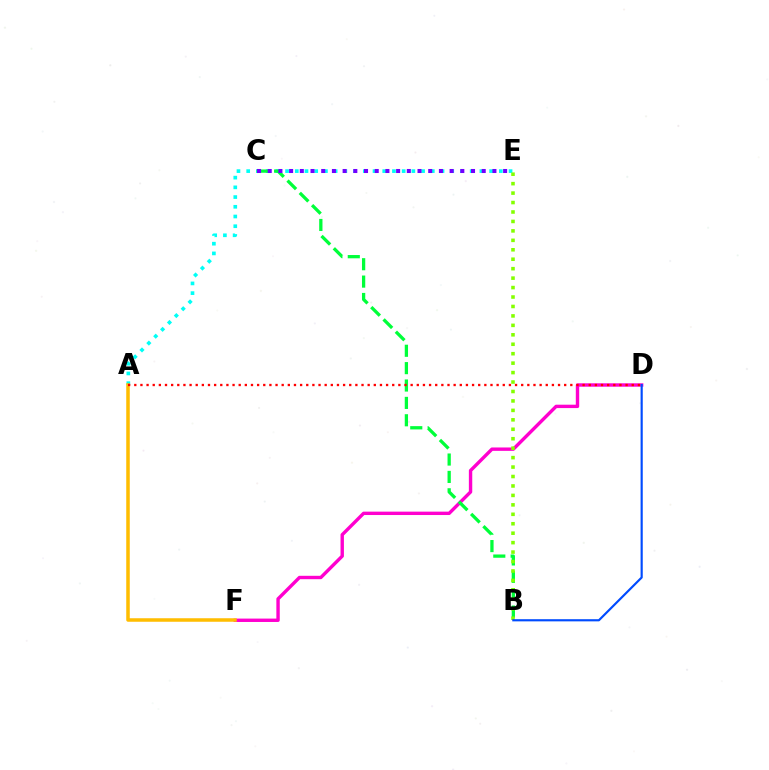{('A', 'E'): [{'color': '#00fff6', 'line_style': 'dotted', 'thickness': 2.64}], ('D', 'F'): [{'color': '#ff00cf', 'line_style': 'solid', 'thickness': 2.44}], ('B', 'C'): [{'color': '#00ff39', 'line_style': 'dashed', 'thickness': 2.36}], ('B', 'E'): [{'color': '#84ff00', 'line_style': 'dotted', 'thickness': 2.57}], ('A', 'F'): [{'color': '#ffbd00', 'line_style': 'solid', 'thickness': 2.53}], ('B', 'D'): [{'color': '#004bff', 'line_style': 'solid', 'thickness': 1.56}], ('C', 'E'): [{'color': '#7200ff', 'line_style': 'dotted', 'thickness': 2.91}], ('A', 'D'): [{'color': '#ff0000', 'line_style': 'dotted', 'thickness': 1.67}]}